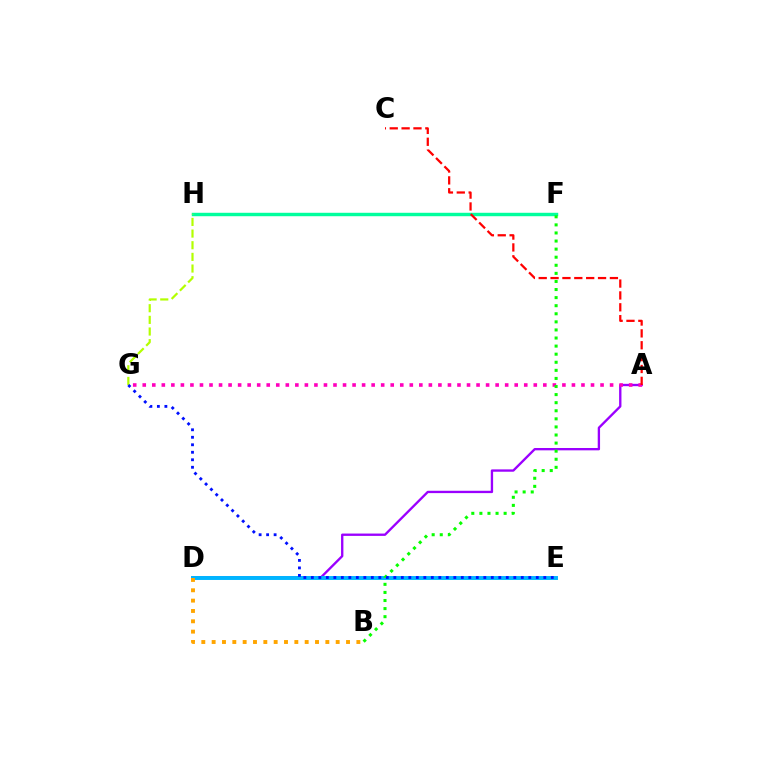{('A', 'D'): [{'color': '#9b00ff', 'line_style': 'solid', 'thickness': 1.69}], ('D', 'E'): [{'color': '#00b5ff', 'line_style': 'solid', 'thickness': 2.83}], ('A', 'G'): [{'color': '#ff00bd', 'line_style': 'dotted', 'thickness': 2.59}], ('F', 'H'): [{'color': '#00ff9d', 'line_style': 'solid', 'thickness': 2.47}], ('B', 'F'): [{'color': '#08ff00', 'line_style': 'dotted', 'thickness': 2.2}], ('B', 'D'): [{'color': '#ffa500', 'line_style': 'dotted', 'thickness': 2.81}], ('G', 'H'): [{'color': '#b3ff00', 'line_style': 'dashed', 'thickness': 1.58}], ('E', 'G'): [{'color': '#0010ff', 'line_style': 'dotted', 'thickness': 2.04}], ('A', 'C'): [{'color': '#ff0000', 'line_style': 'dashed', 'thickness': 1.61}]}